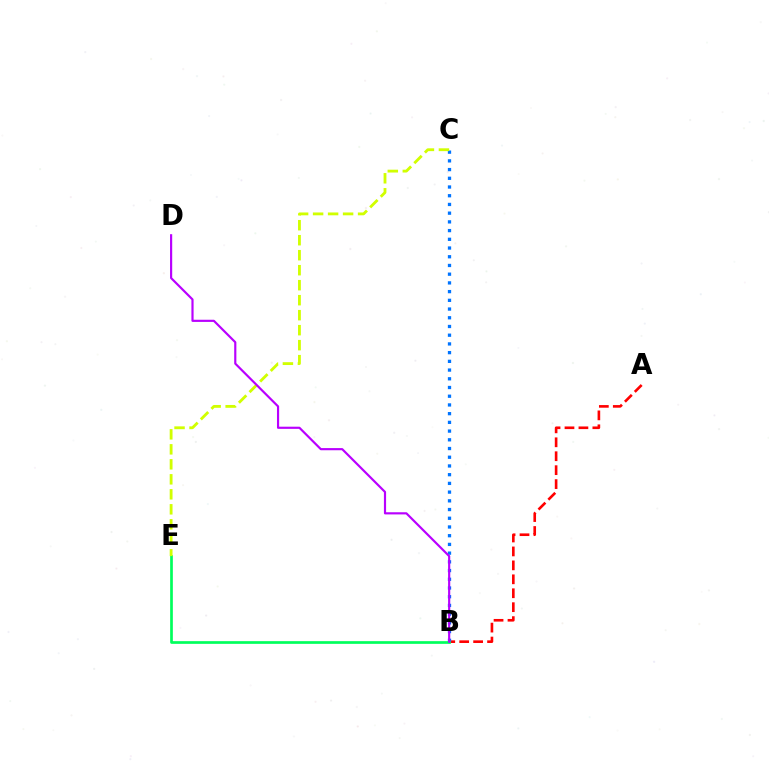{('A', 'B'): [{'color': '#ff0000', 'line_style': 'dashed', 'thickness': 1.89}], ('B', 'C'): [{'color': '#0074ff', 'line_style': 'dotted', 'thickness': 2.37}], ('B', 'E'): [{'color': '#00ff5c', 'line_style': 'solid', 'thickness': 1.94}], ('C', 'E'): [{'color': '#d1ff00', 'line_style': 'dashed', 'thickness': 2.04}], ('B', 'D'): [{'color': '#b900ff', 'line_style': 'solid', 'thickness': 1.56}]}